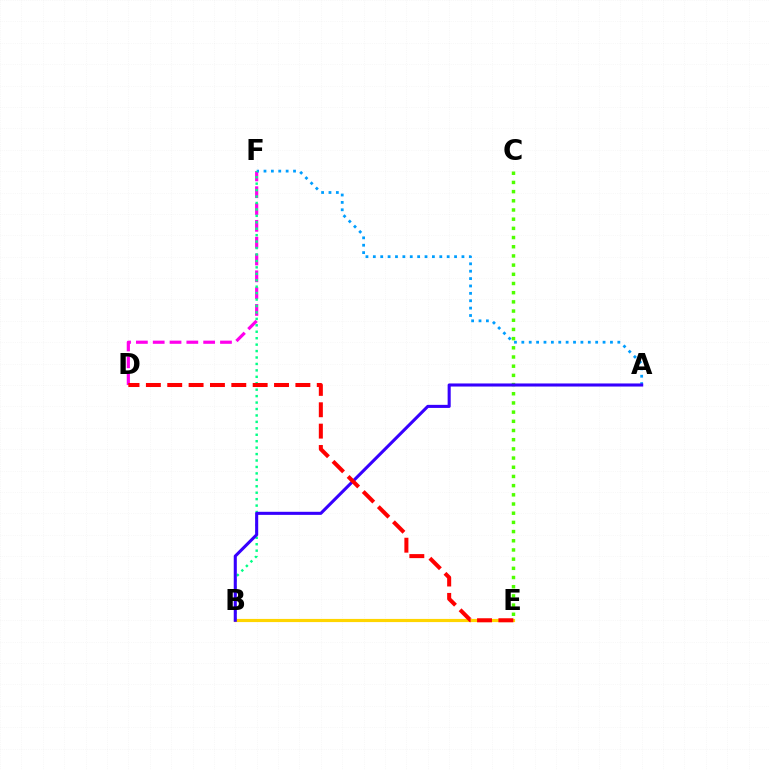{('D', 'F'): [{'color': '#ff00ed', 'line_style': 'dashed', 'thickness': 2.28}], ('A', 'F'): [{'color': '#009eff', 'line_style': 'dotted', 'thickness': 2.01}], ('B', 'F'): [{'color': '#00ff86', 'line_style': 'dotted', 'thickness': 1.75}], ('C', 'E'): [{'color': '#4fff00', 'line_style': 'dotted', 'thickness': 2.5}], ('B', 'E'): [{'color': '#ffd500', 'line_style': 'solid', 'thickness': 2.28}], ('A', 'B'): [{'color': '#3700ff', 'line_style': 'solid', 'thickness': 2.22}], ('D', 'E'): [{'color': '#ff0000', 'line_style': 'dashed', 'thickness': 2.9}]}